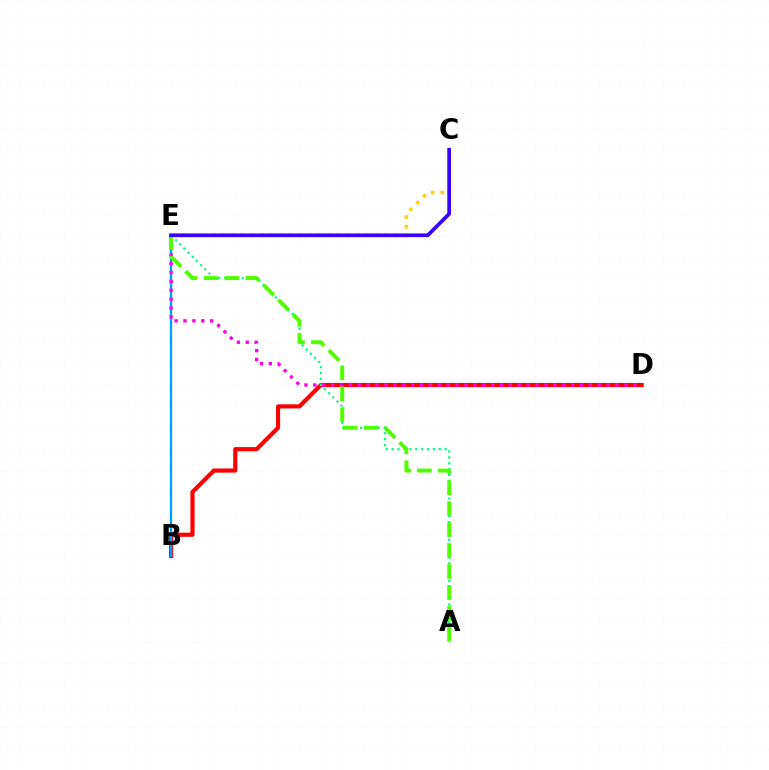{('B', 'D'): [{'color': '#ff0000', 'line_style': 'solid', 'thickness': 2.98}], ('B', 'E'): [{'color': '#009eff', 'line_style': 'solid', 'thickness': 1.67}], ('D', 'E'): [{'color': '#ff00ed', 'line_style': 'dotted', 'thickness': 2.42}], ('C', 'E'): [{'color': '#ffd500', 'line_style': 'dotted', 'thickness': 2.6}, {'color': '#3700ff', 'line_style': 'solid', 'thickness': 2.67}], ('A', 'E'): [{'color': '#00ff86', 'line_style': 'dotted', 'thickness': 1.6}, {'color': '#4fff00', 'line_style': 'dashed', 'thickness': 2.84}]}